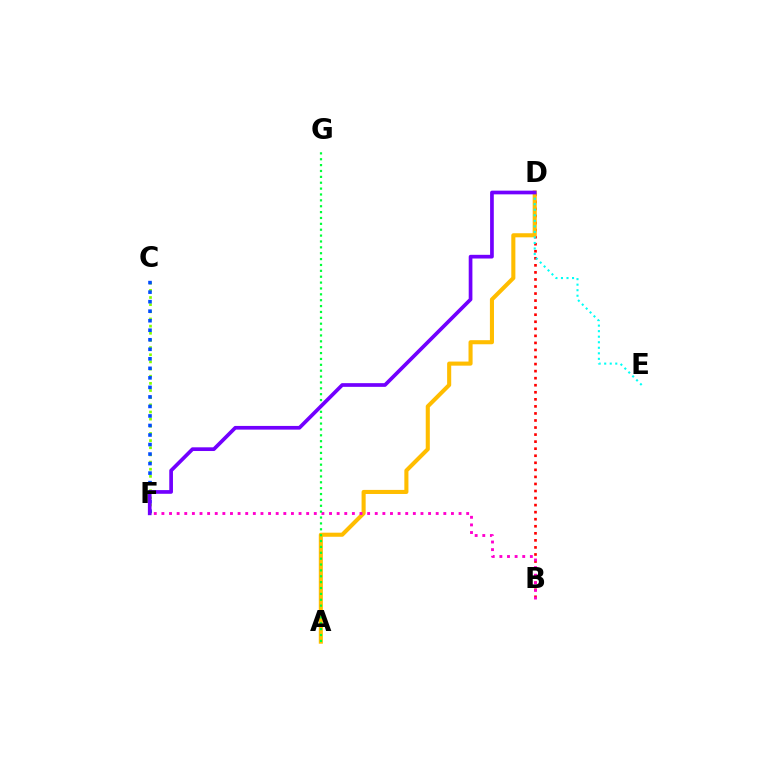{('C', 'F'): [{'color': '#84ff00', 'line_style': 'dotted', 'thickness': 1.94}, {'color': '#004bff', 'line_style': 'dotted', 'thickness': 2.59}], ('B', 'D'): [{'color': '#ff0000', 'line_style': 'dotted', 'thickness': 1.92}], ('A', 'D'): [{'color': '#ffbd00', 'line_style': 'solid', 'thickness': 2.94}], ('B', 'F'): [{'color': '#ff00cf', 'line_style': 'dotted', 'thickness': 2.07}], ('D', 'E'): [{'color': '#00fff6', 'line_style': 'dotted', 'thickness': 1.5}], ('A', 'G'): [{'color': '#00ff39', 'line_style': 'dotted', 'thickness': 1.6}], ('D', 'F'): [{'color': '#7200ff', 'line_style': 'solid', 'thickness': 2.66}]}